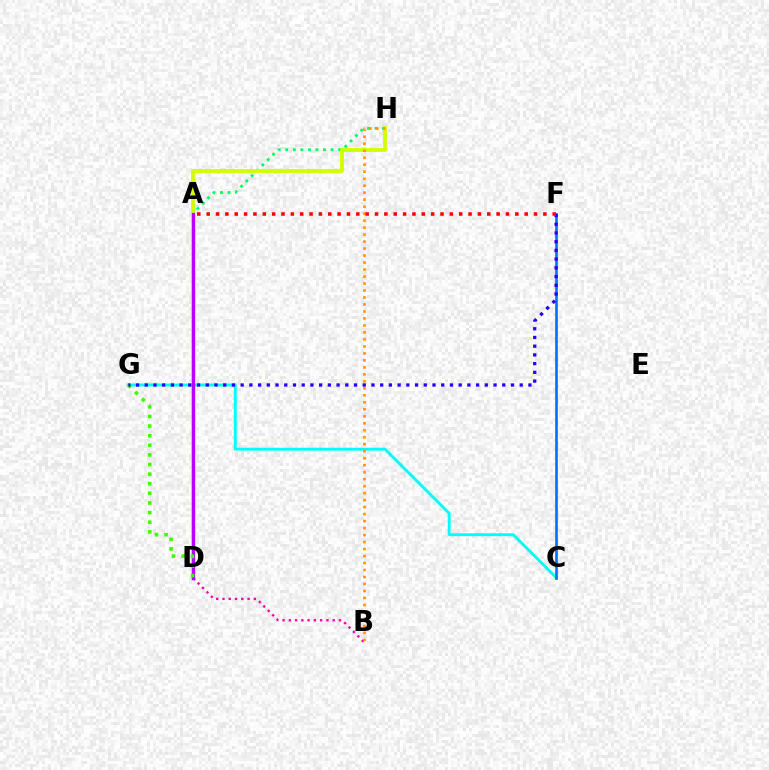{('C', 'G'): [{'color': '#00fff6', 'line_style': 'solid', 'thickness': 2.08}], ('B', 'D'): [{'color': '#ff00ac', 'line_style': 'dotted', 'thickness': 1.7}], ('A', 'H'): [{'color': '#00ff5c', 'line_style': 'dotted', 'thickness': 2.05}], ('C', 'F'): [{'color': '#0074ff', 'line_style': 'solid', 'thickness': 1.91}], ('D', 'H'): [{'color': '#d1ff00', 'line_style': 'solid', 'thickness': 2.76}], ('A', 'D'): [{'color': '#b900ff', 'line_style': 'solid', 'thickness': 2.36}], ('D', 'G'): [{'color': '#3dff00', 'line_style': 'dotted', 'thickness': 2.61}], ('B', 'H'): [{'color': '#ff9400', 'line_style': 'dotted', 'thickness': 1.9}], ('F', 'G'): [{'color': '#2500ff', 'line_style': 'dotted', 'thickness': 2.37}], ('A', 'F'): [{'color': '#ff0000', 'line_style': 'dotted', 'thickness': 2.54}]}